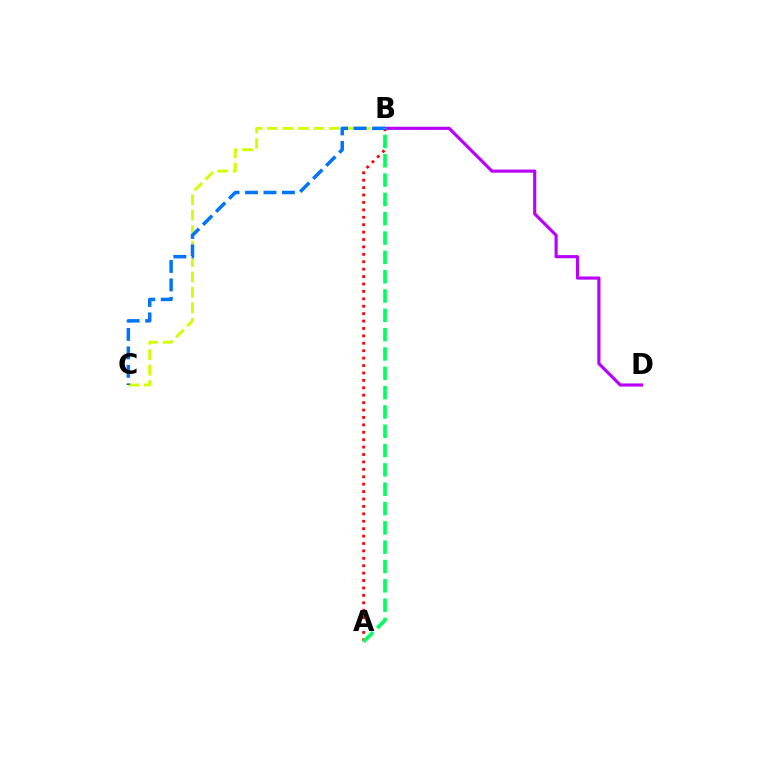{('A', 'B'): [{'color': '#ff0000', 'line_style': 'dotted', 'thickness': 2.01}, {'color': '#00ff5c', 'line_style': 'dashed', 'thickness': 2.62}], ('B', 'D'): [{'color': '#b900ff', 'line_style': 'solid', 'thickness': 2.26}], ('B', 'C'): [{'color': '#d1ff00', 'line_style': 'dashed', 'thickness': 2.1}, {'color': '#0074ff', 'line_style': 'dashed', 'thickness': 2.51}]}